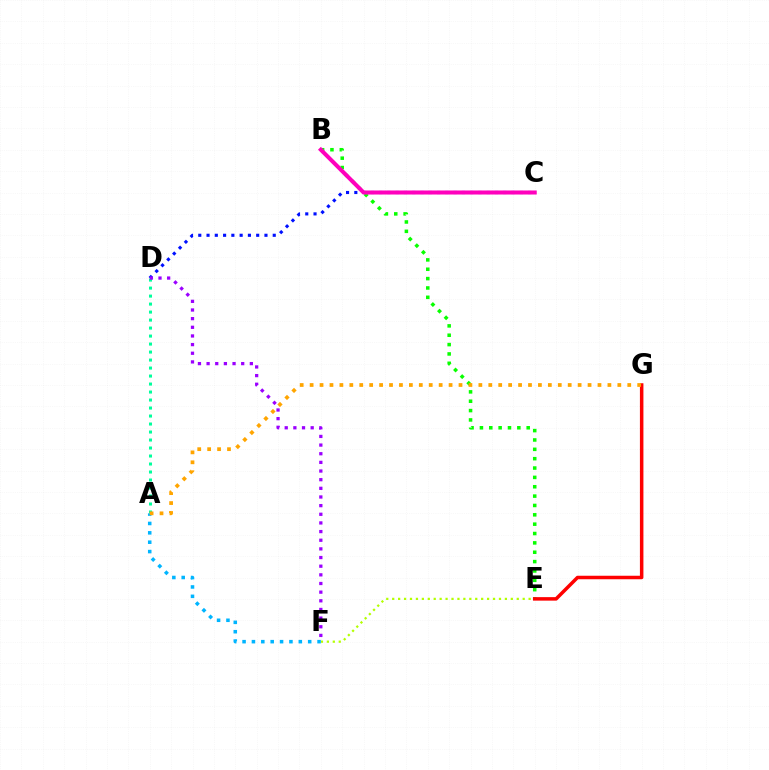{('B', 'E'): [{'color': '#08ff00', 'line_style': 'dotted', 'thickness': 2.54}], ('E', 'F'): [{'color': '#b3ff00', 'line_style': 'dotted', 'thickness': 1.61}], ('C', 'D'): [{'color': '#0010ff', 'line_style': 'dotted', 'thickness': 2.25}], ('E', 'G'): [{'color': '#ff0000', 'line_style': 'solid', 'thickness': 2.52}], ('B', 'C'): [{'color': '#ff00bd', 'line_style': 'solid', 'thickness': 2.91}], ('A', 'D'): [{'color': '#00ff9d', 'line_style': 'dotted', 'thickness': 2.17}], ('A', 'F'): [{'color': '#00b5ff', 'line_style': 'dotted', 'thickness': 2.55}], ('D', 'F'): [{'color': '#9b00ff', 'line_style': 'dotted', 'thickness': 2.35}], ('A', 'G'): [{'color': '#ffa500', 'line_style': 'dotted', 'thickness': 2.7}]}